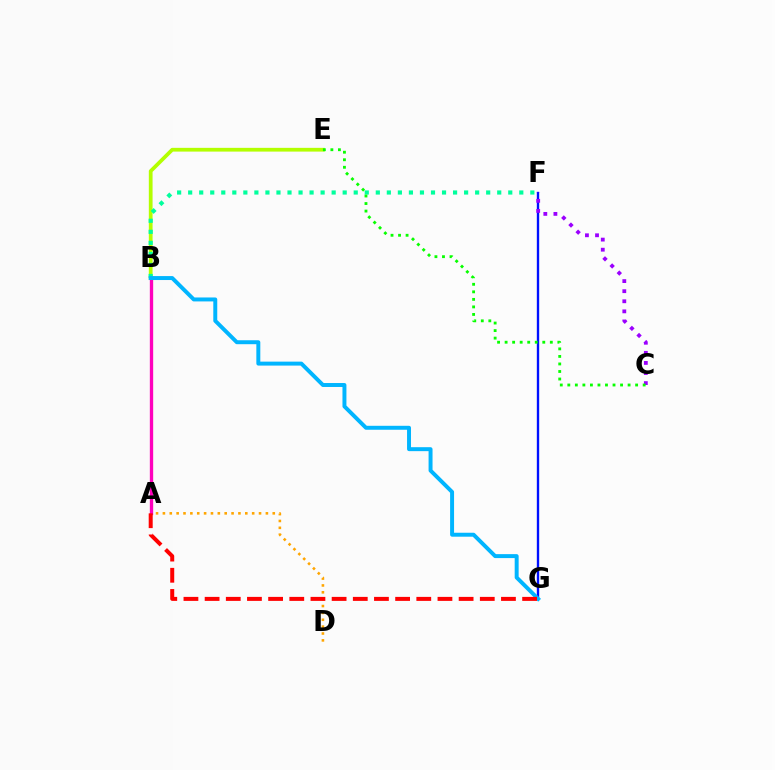{('F', 'G'): [{'color': '#0010ff', 'line_style': 'solid', 'thickness': 1.7}], ('B', 'E'): [{'color': '#b3ff00', 'line_style': 'solid', 'thickness': 2.7}], ('C', 'F'): [{'color': '#9b00ff', 'line_style': 'dotted', 'thickness': 2.74}], ('A', 'D'): [{'color': '#ffa500', 'line_style': 'dotted', 'thickness': 1.87}], ('B', 'F'): [{'color': '#00ff9d', 'line_style': 'dotted', 'thickness': 3.0}], ('A', 'B'): [{'color': '#ff00bd', 'line_style': 'solid', 'thickness': 2.4}], ('C', 'E'): [{'color': '#08ff00', 'line_style': 'dotted', 'thickness': 2.05}], ('B', 'G'): [{'color': '#00b5ff', 'line_style': 'solid', 'thickness': 2.85}], ('A', 'G'): [{'color': '#ff0000', 'line_style': 'dashed', 'thickness': 2.88}]}